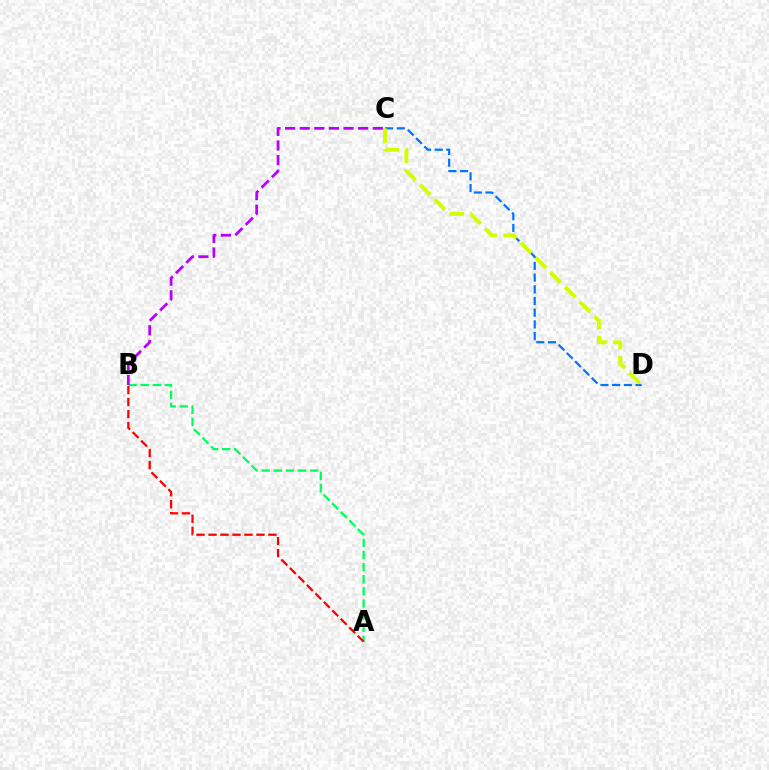{('A', 'B'): [{'color': '#00ff5c', 'line_style': 'dashed', 'thickness': 1.64}, {'color': '#ff0000', 'line_style': 'dashed', 'thickness': 1.63}], ('C', 'D'): [{'color': '#0074ff', 'line_style': 'dashed', 'thickness': 1.59}, {'color': '#d1ff00', 'line_style': 'dashed', 'thickness': 2.83}], ('B', 'C'): [{'color': '#b900ff', 'line_style': 'dashed', 'thickness': 1.99}]}